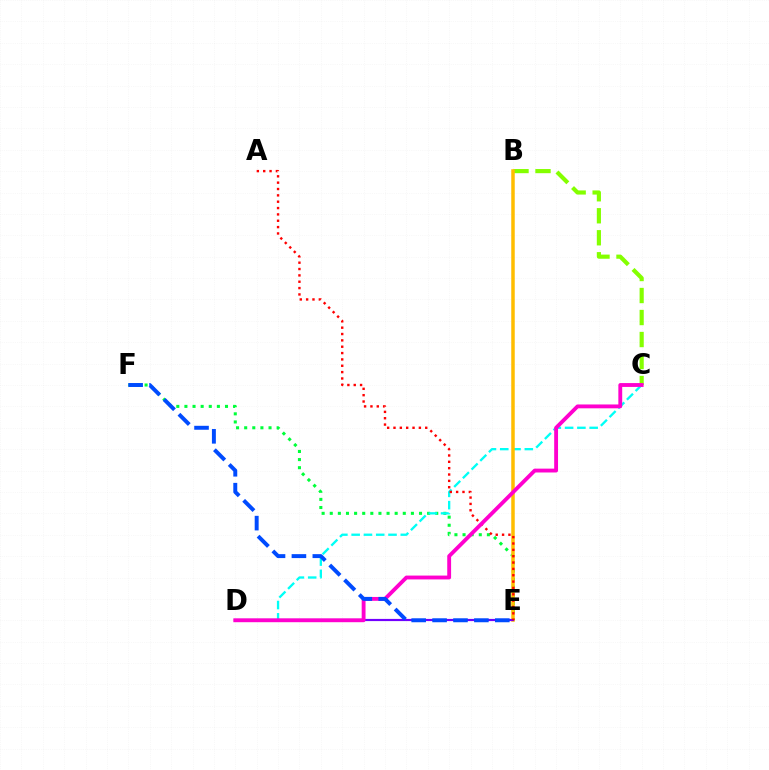{('B', 'C'): [{'color': '#84ff00', 'line_style': 'dashed', 'thickness': 2.99}], ('E', 'F'): [{'color': '#00ff39', 'line_style': 'dotted', 'thickness': 2.2}, {'color': '#004bff', 'line_style': 'dashed', 'thickness': 2.84}], ('C', 'D'): [{'color': '#00fff6', 'line_style': 'dashed', 'thickness': 1.67}, {'color': '#ff00cf', 'line_style': 'solid', 'thickness': 2.77}], ('B', 'E'): [{'color': '#ffbd00', 'line_style': 'solid', 'thickness': 2.52}], ('D', 'E'): [{'color': '#7200ff', 'line_style': 'solid', 'thickness': 1.57}], ('A', 'E'): [{'color': '#ff0000', 'line_style': 'dotted', 'thickness': 1.72}]}